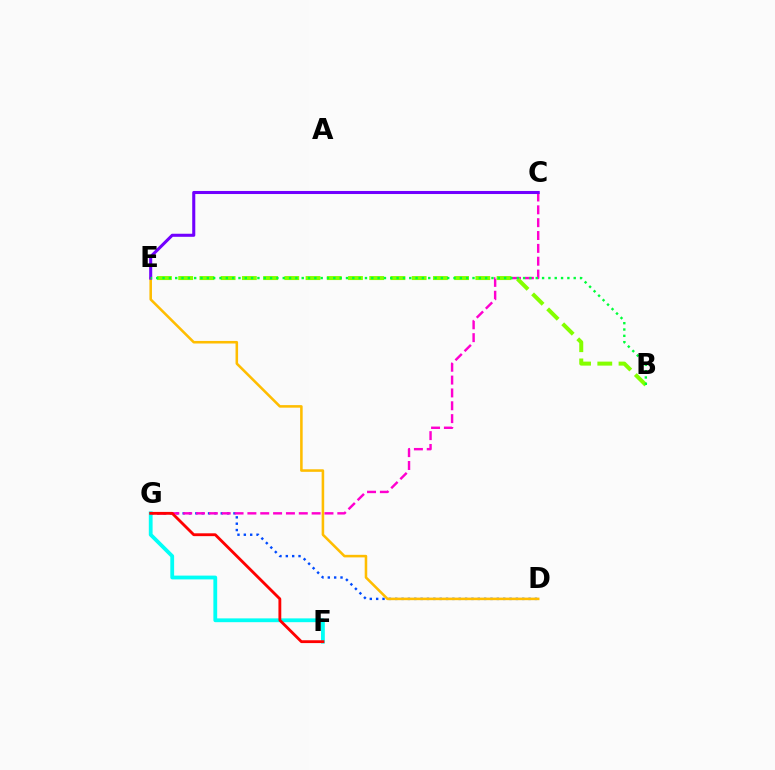{('D', 'G'): [{'color': '#004bff', 'line_style': 'dotted', 'thickness': 1.73}], ('D', 'E'): [{'color': '#ffbd00', 'line_style': 'solid', 'thickness': 1.84}], ('C', 'G'): [{'color': '#ff00cf', 'line_style': 'dashed', 'thickness': 1.75}], ('F', 'G'): [{'color': '#00fff6', 'line_style': 'solid', 'thickness': 2.73}, {'color': '#ff0000', 'line_style': 'solid', 'thickness': 2.04}], ('C', 'E'): [{'color': '#7200ff', 'line_style': 'solid', 'thickness': 2.2}], ('B', 'E'): [{'color': '#84ff00', 'line_style': 'dashed', 'thickness': 2.88}, {'color': '#00ff39', 'line_style': 'dotted', 'thickness': 1.72}]}